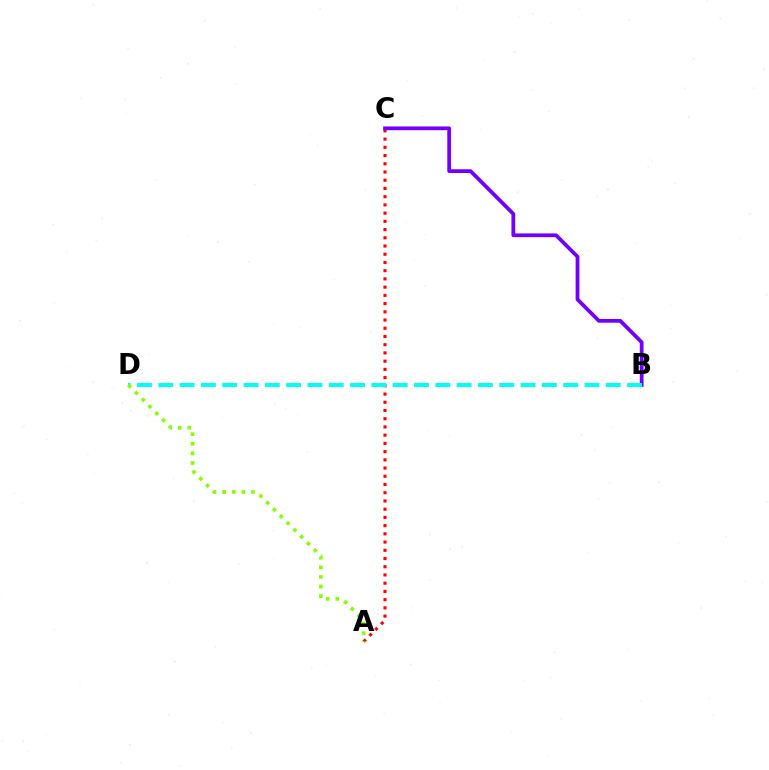{('A', 'C'): [{'color': '#ff0000', 'line_style': 'dotted', 'thickness': 2.23}], ('B', 'C'): [{'color': '#7200ff', 'line_style': 'solid', 'thickness': 2.7}], ('B', 'D'): [{'color': '#00fff6', 'line_style': 'dashed', 'thickness': 2.89}], ('A', 'D'): [{'color': '#84ff00', 'line_style': 'dotted', 'thickness': 2.61}]}